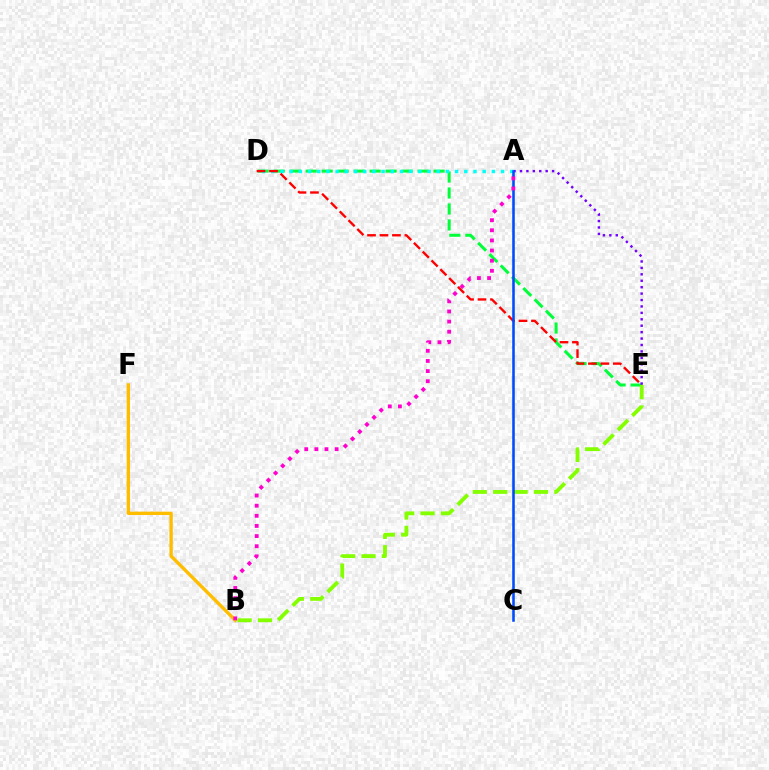{('B', 'F'): [{'color': '#ffbd00', 'line_style': 'solid', 'thickness': 2.41}], ('D', 'E'): [{'color': '#00ff39', 'line_style': 'dashed', 'thickness': 2.17}, {'color': '#ff0000', 'line_style': 'dashed', 'thickness': 1.69}], ('A', 'E'): [{'color': '#7200ff', 'line_style': 'dotted', 'thickness': 1.75}], ('A', 'D'): [{'color': '#00fff6', 'line_style': 'dotted', 'thickness': 2.5}], ('B', 'E'): [{'color': '#84ff00', 'line_style': 'dashed', 'thickness': 2.77}], ('A', 'C'): [{'color': '#004bff', 'line_style': 'solid', 'thickness': 1.85}], ('A', 'B'): [{'color': '#ff00cf', 'line_style': 'dotted', 'thickness': 2.75}]}